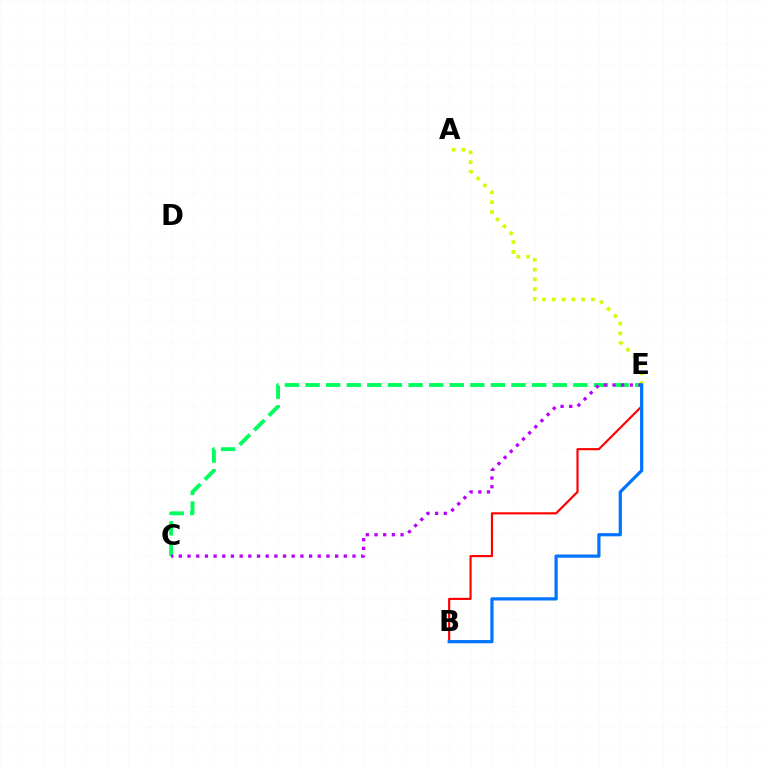{('A', 'E'): [{'color': '#d1ff00', 'line_style': 'dotted', 'thickness': 2.66}], ('B', 'E'): [{'color': '#ff0000', 'line_style': 'solid', 'thickness': 1.56}, {'color': '#0074ff', 'line_style': 'solid', 'thickness': 2.31}], ('C', 'E'): [{'color': '#00ff5c', 'line_style': 'dashed', 'thickness': 2.8}, {'color': '#b900ff', 'line_style': 'dotted', 'thickness': 2.36}]}